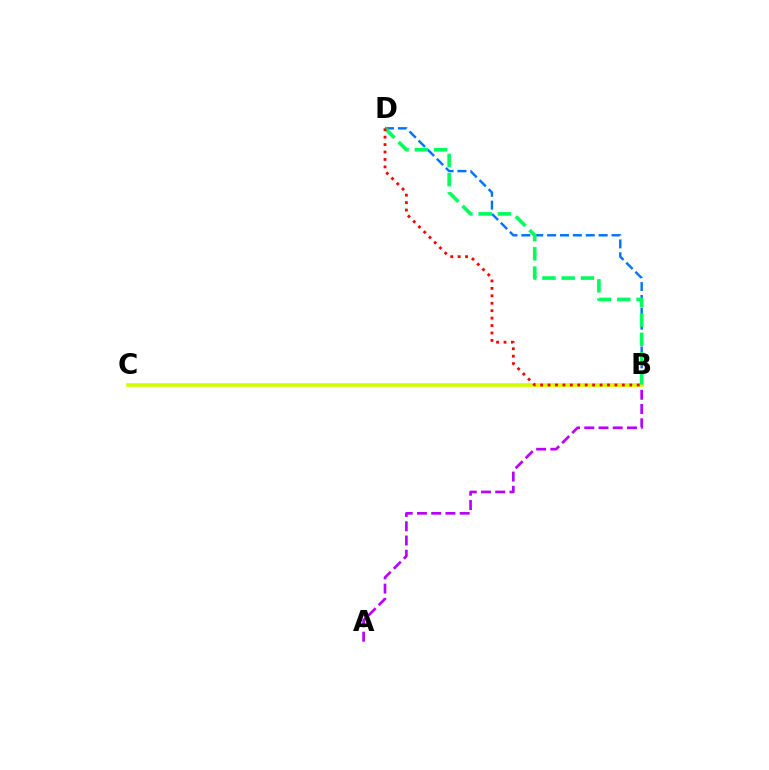{('B', 'D'): [{'color': '#0074ff', 'line_style': 'dashed', 'thickness': 1.75}, {'color': '#00ff5c', 'line_style': 'dashed', 'thickness': 2.61}, {'color': '#ff0000', 'line_style': 'dotted', 'thickness': 2.02}], ('A', 'B'): [{'color': '#b900ff', 'line_style': 'dashed', 'thickness': 1.93}], ('B', 'C'): [{'color': '#d1ff00', 'line_style': 'solid', 'thickness': 2.66}]}